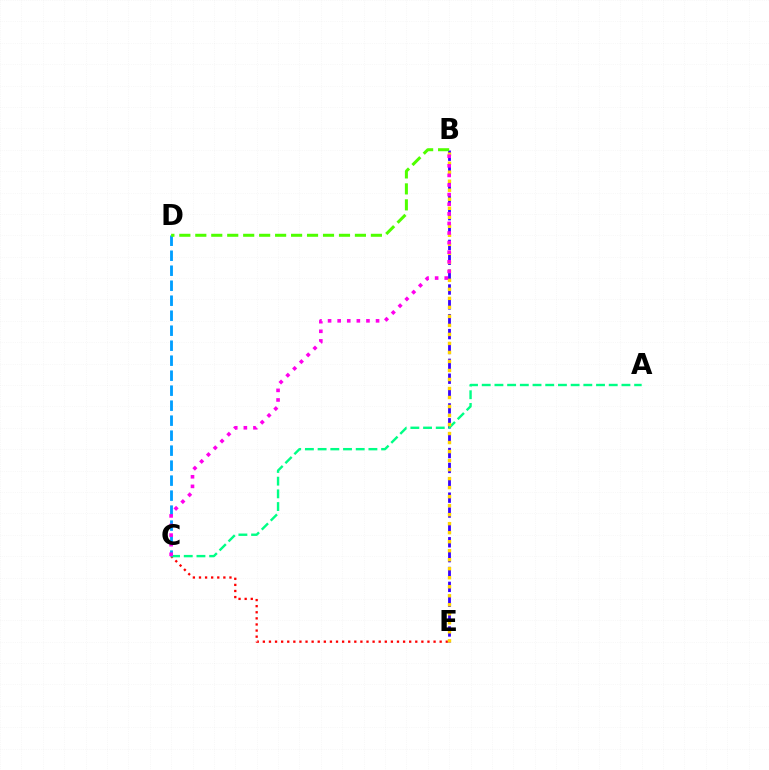{('C', 'E'): [{'color': '#ff0000', 'line_style': 'dotted', 'thickness': 1.66}], ('B', 'E'): [{'color': '#3700ff', 'line_style': 'dashed', 'thickness': 2.02}, {'color': '#ffd500', 'line_style': 'dotted', 'thickness': 2.45}], ('A', 'C'): [{'color': '#00ff86', 'line_style': 'dashed', 'thickness': 1.73}], ('C', 'D'): [{'color': '#009eff', 'line_style': 'dashed', 'thickness': 2.04}], ('B', 'C'): [{'color': '#ff00ed', 'line_style': 'dotted', 'thickness': 2.61}], ('B', 'D'): [{'color': '#4fff00', 'line_style': 'dashed', 'thickness': 2.17}]}